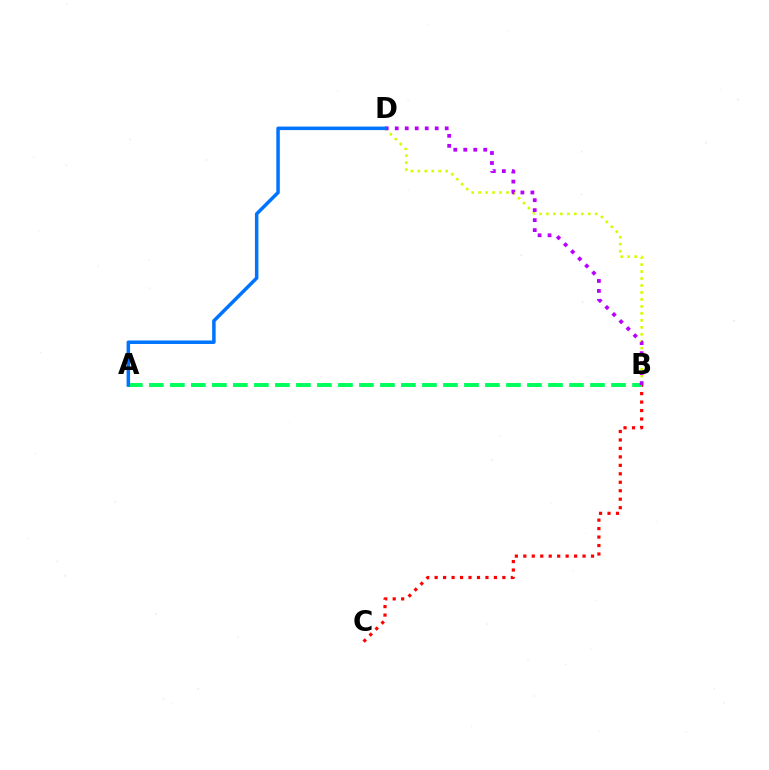{('B', 'C'): [{'color': '#ff0000', 'line_style': 'dotted', 'thickness': 2.3}], ('B', 'D'): [{'color': '#d1ff00', 'line_style': 'dotted', 'thickness': 1.89}, {'color': '#b900ff', 'line_style': 'dotted', 'thickness': 2.71}], ('A', 'B'): [{'color': '#00ff5c', 'line_style': 'dashed', 'thickness': 2.85}], ('A', 'D'): [{'color': '#0074ff', 'line_style': 'solid', 'thickness': 2.52}]}